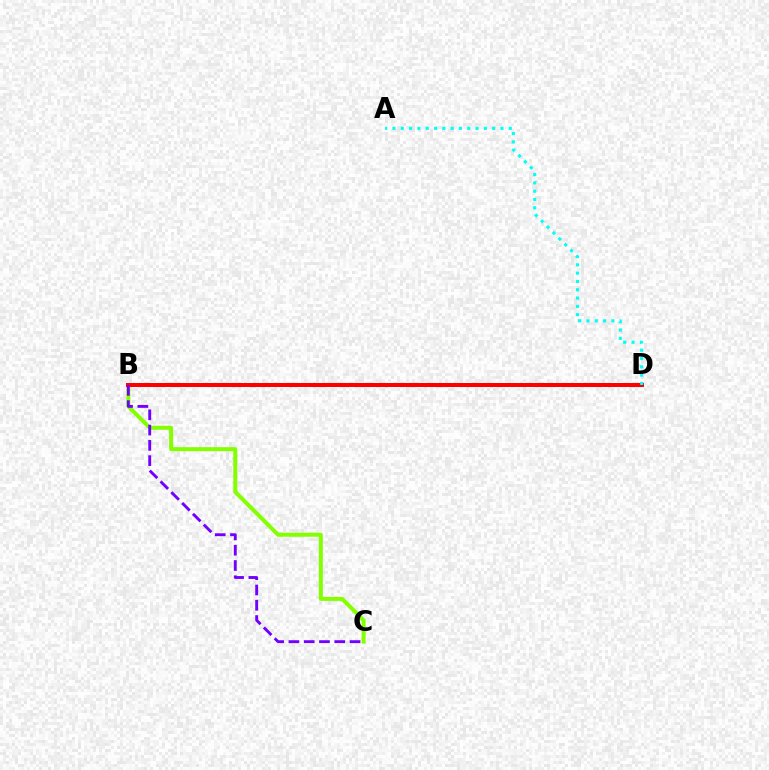{('B', 'C'): [{'color': '#84ff00', 'line_style': 'solid', 'thickness': 2.88}, {'color': '#7200ff', 'line_style': 'dashed', 'thickness': 2.08}], ('B', 'D'): [{'color': '#ff0000', 'line_style': 'solid', 'thickness': 2.88}], ('A', 'D'): [{'color': '#00fff6', 'line_style': 'dotted', 'thickness': 2.26}]}